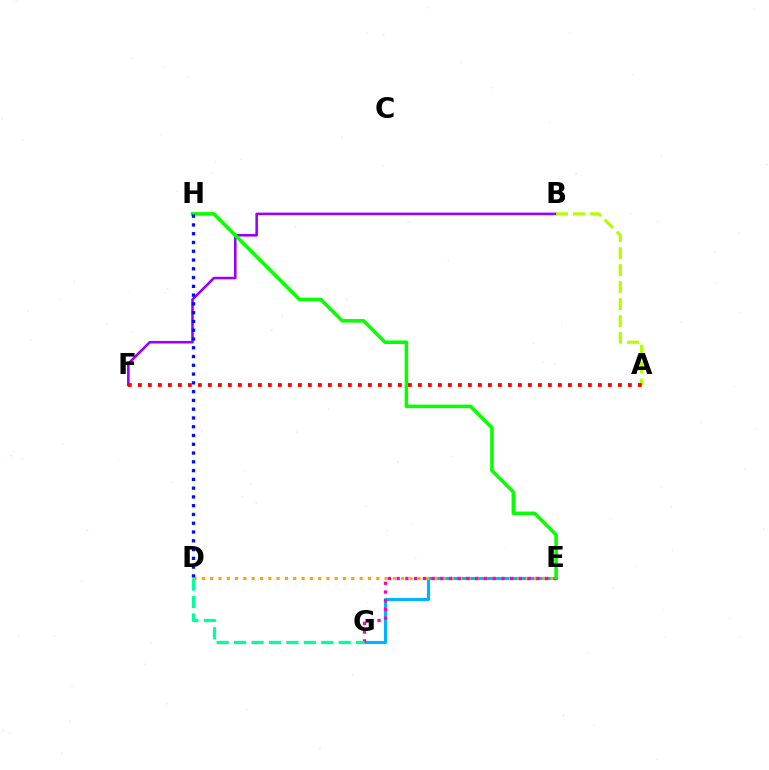{('B', 'F'): [{'color': '#9b00ff', 'line_style': 'solid', 'thickness': 1.86}], ('E', 'G'): [{'color': '#00b5ff', 'line_style': 'solid', 'thickness': 2.25}, {'color': '#ff00bd', 'line_style': 'dotted', 'thickness': 2.37}], ('D', 'E'): [{'color': '#ffa500', 'line_style': 'dotted', 'thickness': 2.26}], ('D', 'G'): [{'color': '#00ff9d', 'line_style': 'dashed', 'thickness': 2.37}], ('E', 'H'): [{'color': '#08ff00', 'line_style': 'solid', 'thickness': 2.55}], ('D', 'H'): [{'color': '#0010ff', 'line_style': 'dotted', 'thickness': 2.38}], ('A', 'B'): [{'color': '#b3ff00', 'line_style': 'dashed', 'thickness': 2.31}], ('A', 'F'): [{'color': '#ff0000', 'line_style': 'dotted', 'thickness': 2.72}]}